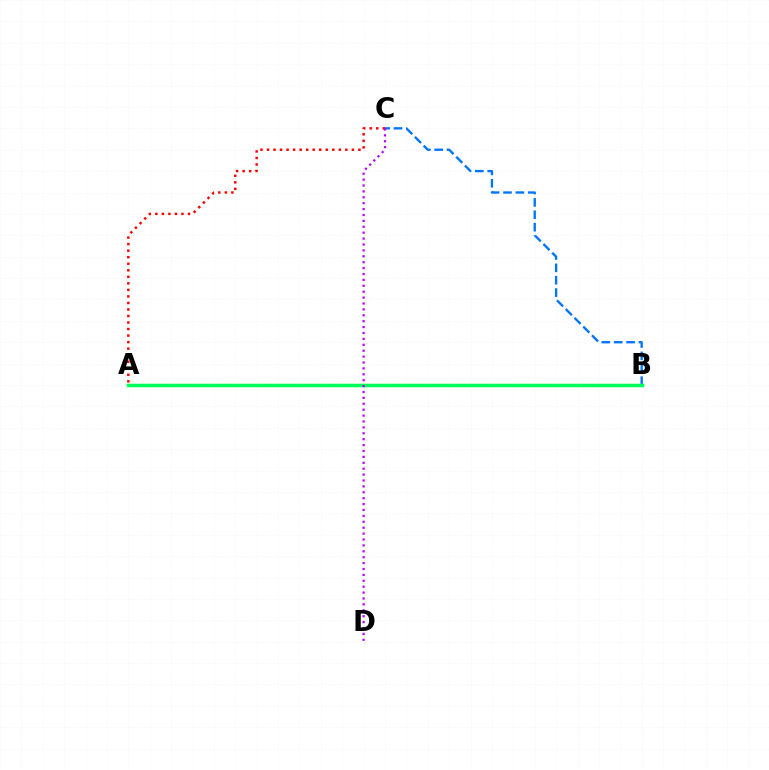{('A', 'B'): [{'color': '#d1ff00', 'line_style': 'dashed', 'thickness': 1.58}, {'color': '#00ff5c', 'line_style': 'solid', 'thickness': 2.52}], ('B', 'C'): [{'color': '#0074ff', 'line_style': 'dashed', 'thickness': 1.68}], ('A', 'C'): [{'color': '#ff0000', 'line_style': 'dotted', 'thickness': 1.77}], ('C', 'D'): [{'color': '#b900ff', 'line_style': 'dotted', 'thickness': 1.6}]}